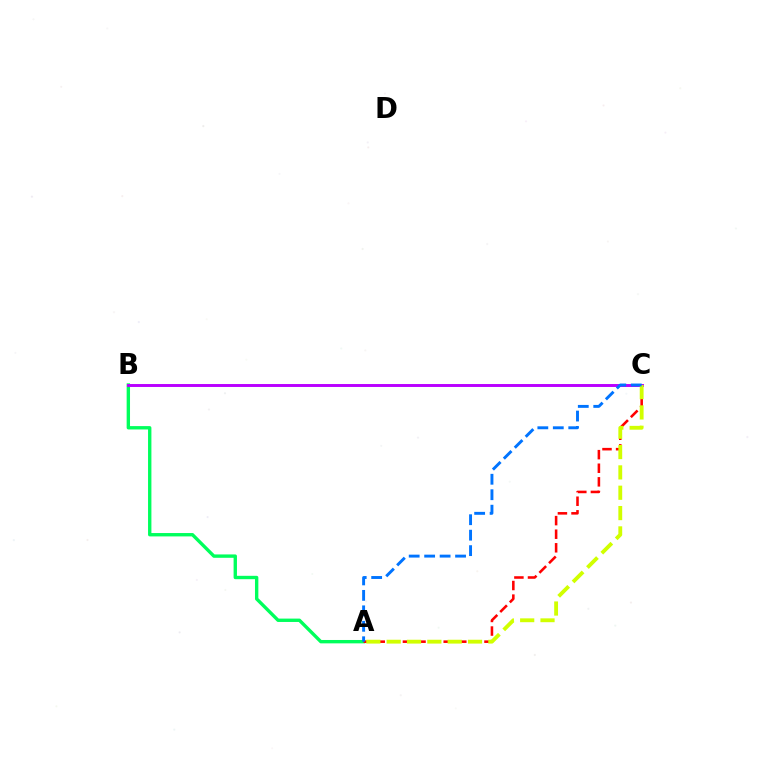{('A', 'B'): [{'color': '#00ff5c', 'line_style': 'solid', 'thickness': 2.43}], ('A', 'C'): [{'color': '#ff0000', 'line_style': 'dashed', 'thickness': 1.85}, {'color': '#d1ff00', 'line_style': 'dashed', 'thickness': 2.76}, {'color': '#0074ff', 'line_style': 'dashed', 'thickness': 2.1}], ('B', 'C'): [{'color': '#b900ff', 'line_style': 'solid', 'thickness': 2.12}]}